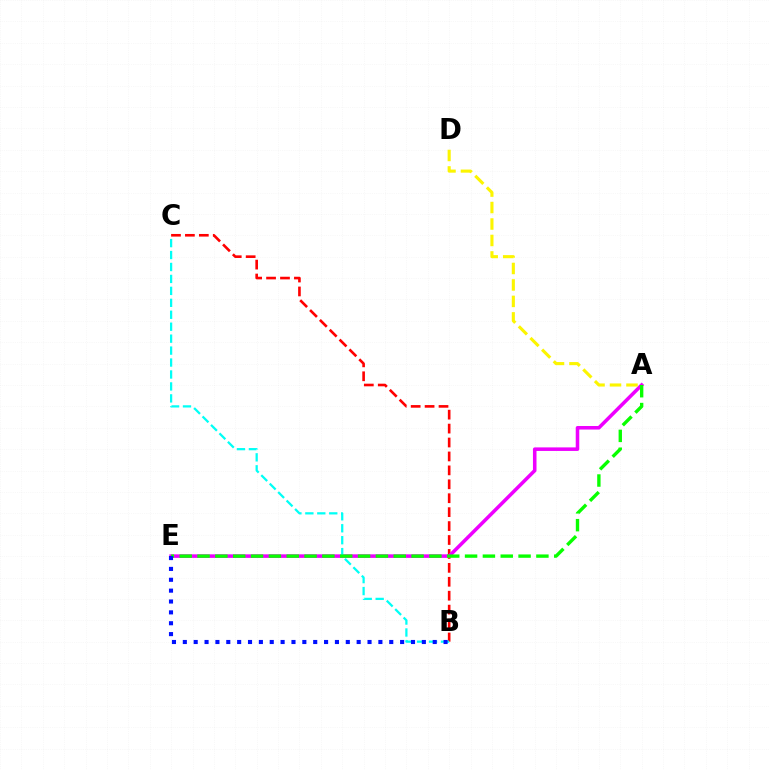{('B', 'C'): [{'color': '#ff0000', 'line_style': 'dashed', 'thickness': 1.89}, {'color': '#00fff6', 'line_style': 'dashed', 'thickness': 1.62}], ('A', 'E'): [{'color': '#ee00ff', 'line_style': 'solid', 'thickness': 2.55}, {'color': '#08ff00', 'line_style': 'dashed', 'thickness': 2.42}], ('A', 'D'): [{'color': '#fcf500', 'line_style': 'dashed', 'thickness': 2.24}], ('B', 'E'): [{'color': '#0010ff', 'line_style': 'dotted', 'thickness': 2.95}]}